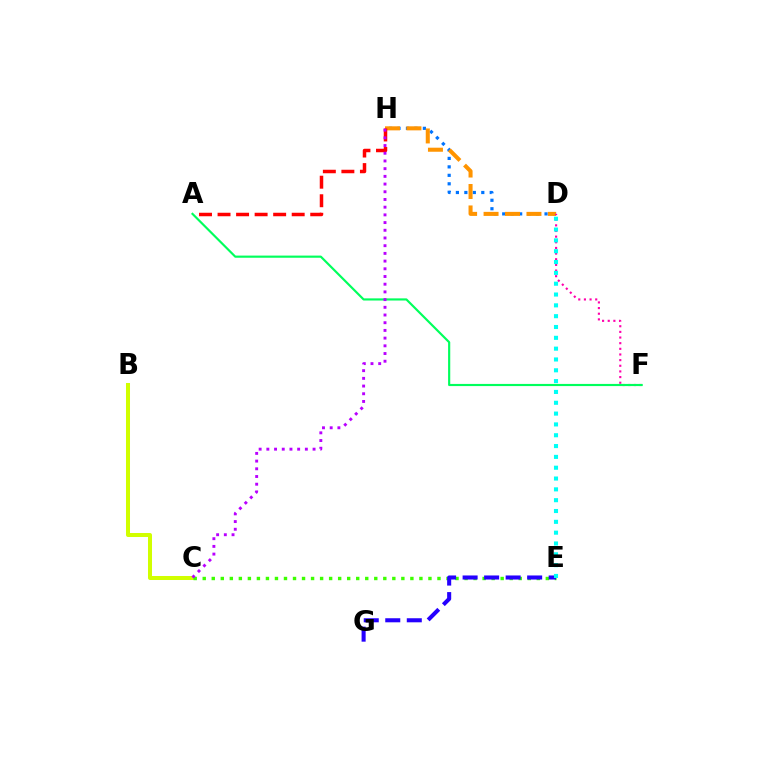{('D', 'H'): [{'color': '#0074ff', 'line_style': 'dotted', 'thickness': 2.3}, {'color': '#ff9400', 'line_style': 'dashed', 'thickness': 2.91}], ('B', 'C'): [{'color': '#d1ff00', 'line_style': 'solid', 'thickness': 2.89}], ('D', 'F'): [{'color': '#ff00ac', 'line_style': 'dotted', 'thickness': 1.53}], ('A', 'F'): [{'color': '#00ff5c', 'line_style': 'solid', 'thickness': 1.55}], ('C', 'E'): [{'color': '#3dff00', 'line_style': 'dotted', 'thickness': 2.45}], ('A', 'H'): [{'color': '#ff0000', 'line_style': 'dashed', 'thickness': 2.52}], ('E', 'G'): [{'color': '#2500ff', 'line_style': 'dashed', 'thickness': 2.92}], ('D', 'E'): [{'color': '#00fff6', 'line_style': 'dotted', 'thickness': 2.94}], ('C', 'H'): [{'color': '#b900ff', 'line_style': 'dotted', 'thickness': 2.09}]}